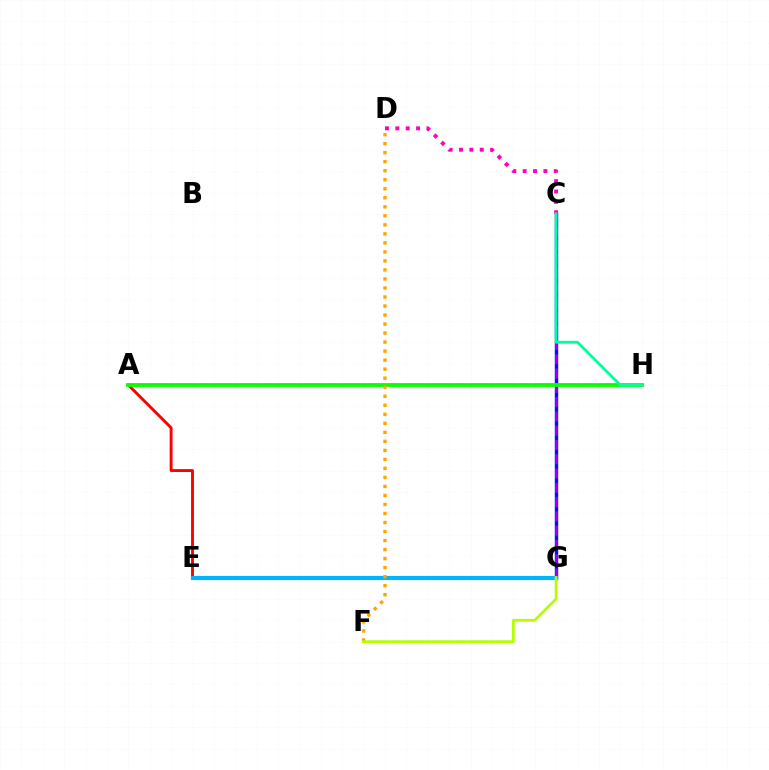{('C', 'G'): [{'color': '#0010ff', 'line_style': 'solid', 'thickness': 2.46}, {'color': '#9b00ff', 'line_style': 'dashed', 'thickness': 1.94}], ('A', 'E'): [{'color': '#ff0000', 'line_style': 'solid', 'thickness': 2.1}], ('E', 'G'): [{'color': '#00b5ff', 'line_style': 'solid', 'thickness': 2.95}], ('A', 'H'): [{'color': '#08ff00', 'line_style': 'solid', 'thickness': 2.73}], ('D', 'F'): [{'color': '#ffa500', 'line_style': 'dotted', 'thickness': 2.45}], ('C', 'D'): [{'color': '#ff00bd', 'line_style': 'dotted', 'thickness': 2.82}], ('F', 'G'): [{'color': '#b3ff00', 'line_style': 'solid', 'thickness': 1.97}], ('C', 'H'): [{'color': '#00ff9d', 'line_style': 'solid', 'thickness': 2.03}]}